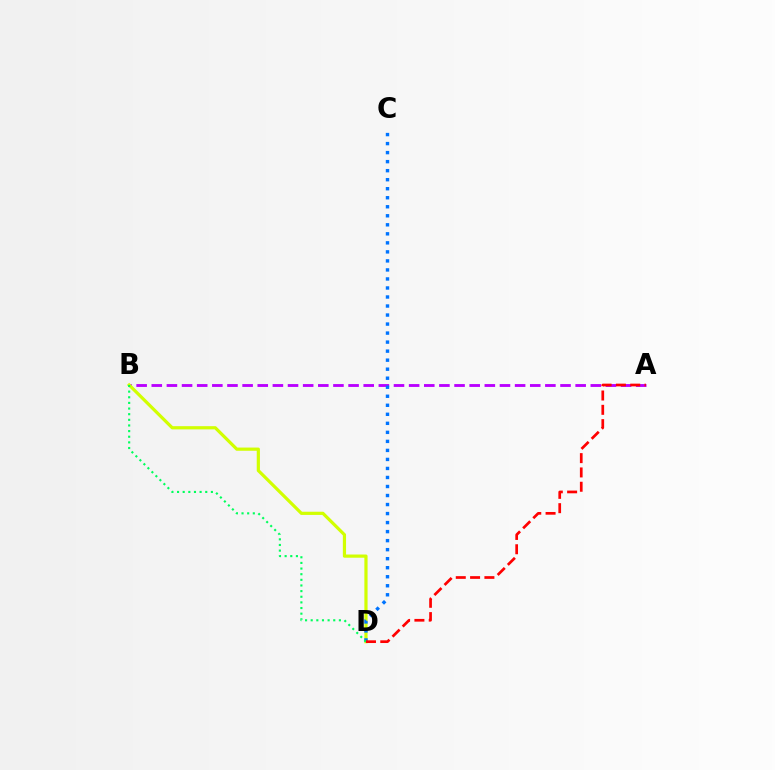{('A', 'B'): [{'color': '#b900ff', 'line_style': 'dashed', 'thickness': 2.06}], ('B', 'D'): [{'color': '#d1ff00', 'line_style': 'solid', 'thickness': 2.3}, {'color': '#00ff5c', 'line_style': 'dotted', 'thickness': 1.53}], ('C', 'D'): [{'color': '#0074ff', 'line_style': 'dotted', 'thickness': 2.45}], ('A', 'D'): [{'color': '#ff0000', 'line_style': 'dashed', 'thickness': 1.94}]}